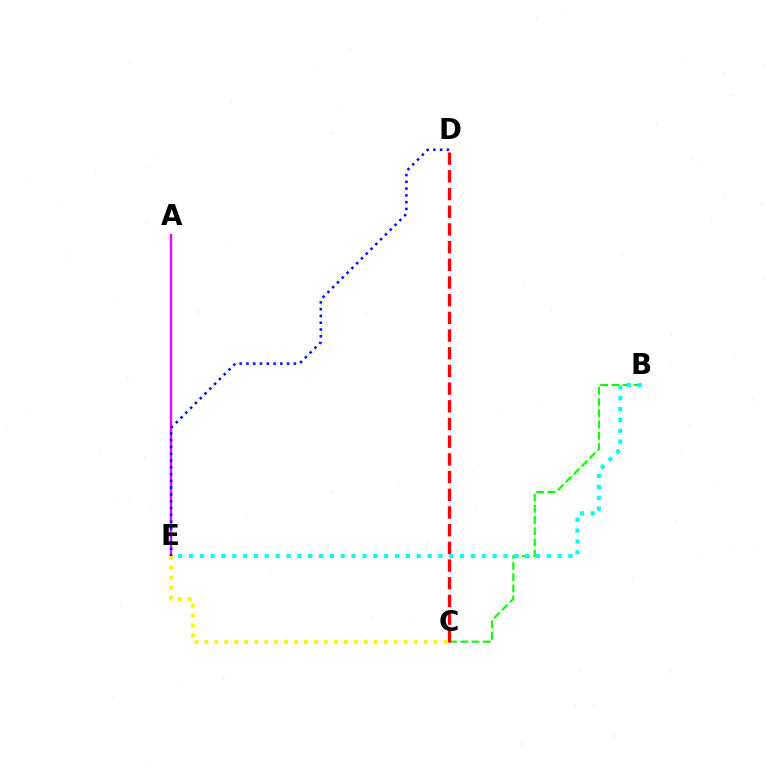{('B', 'C'): [{'color': '#08ff00', 'line_style': 'dashed', 'thickness': 1.52}], ('B', 'E'): [{'color': '#00fff6', 'line_style': 'dotted', 'thickness': 2.95}], ('A', 'E'): [{'color': '#ee00ff', 'line_style': 'solid', 'thickness': 1.69}], ('C', 'D'): [{'color': '#ff0000', 'line_style': 'dashed', 'thickness': 2.4}], ('D', 'E'): [{'color': '#0010ff', 'line_style': 'dotted', 'thickness': 1.84}], ('C', 'E'): [{'color': '#fcf500', 'line_style': 'dotted', 'thickness': 2.71}]}